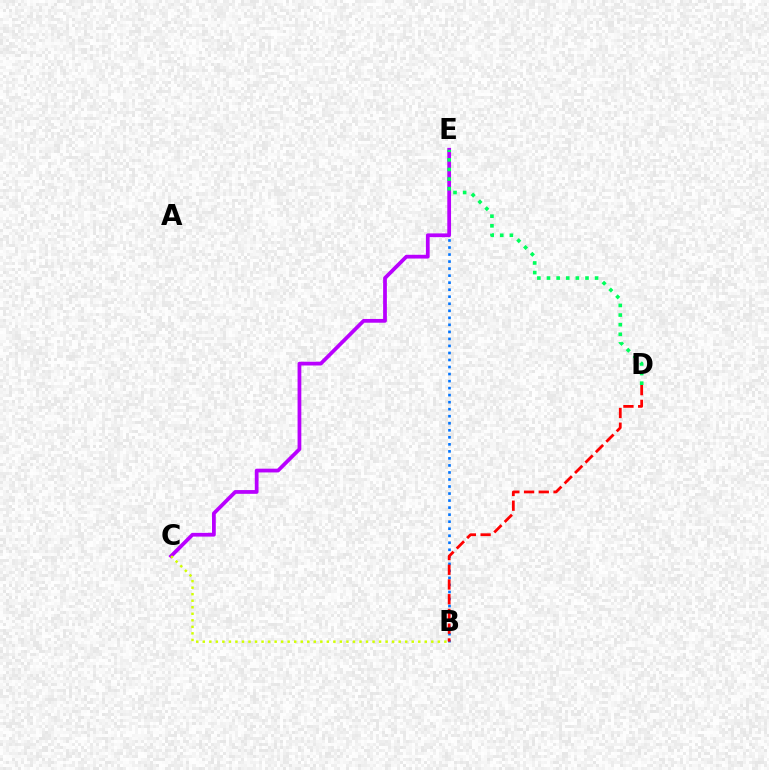{('B', 'E'): [{'color': '#0074ff', 'line_style': 'dotted', 'thickness': 1.91}], ('C', 'E'): [{'color': '#b900ff', 'line_style': 'solid', 'thickness': 2.7}], ('D', 'E'): [{'color': '#00ff5c', 'line_style': 'dotted', 'thickness': 2.61}], ('B', 'D'): [{'color': '#ff0000', 'line_style': 'dashed', 'thickness': 2.0}], ('B', 'C'): [{'color': '#d1ff00', 'line_style': 'dotted', 'thickness': 1.77}]}